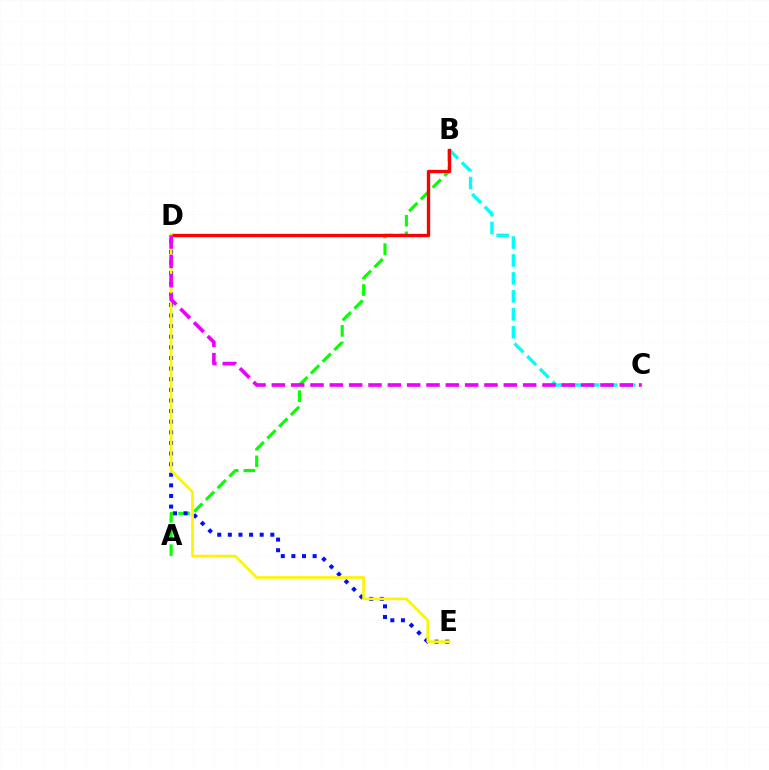{('B', 'C'): [{'color': '#00fff6', 'line_style': 'dashed', 'thickness': 2.44}], ('A', 'B'): [{'color': '#08ff00', 'line_style': 'dashed', 'thickness': 2.25}], ('B', 'D'): [{'color': '#ff0000', 'line_style': 'solid', 'thickness': 2.39}], ('D', 'E'): [{'color': '#0010ff', 'line_style': 'dotted', 'thickness': 2.88}, {'color': '#fcf500', 'line_style': 'solid', 'thickness': 1.93}], ('C', 'D'): [{'color': '#ee00ff', 'line_style': 'dashed', 'thickness': 2.63}]}